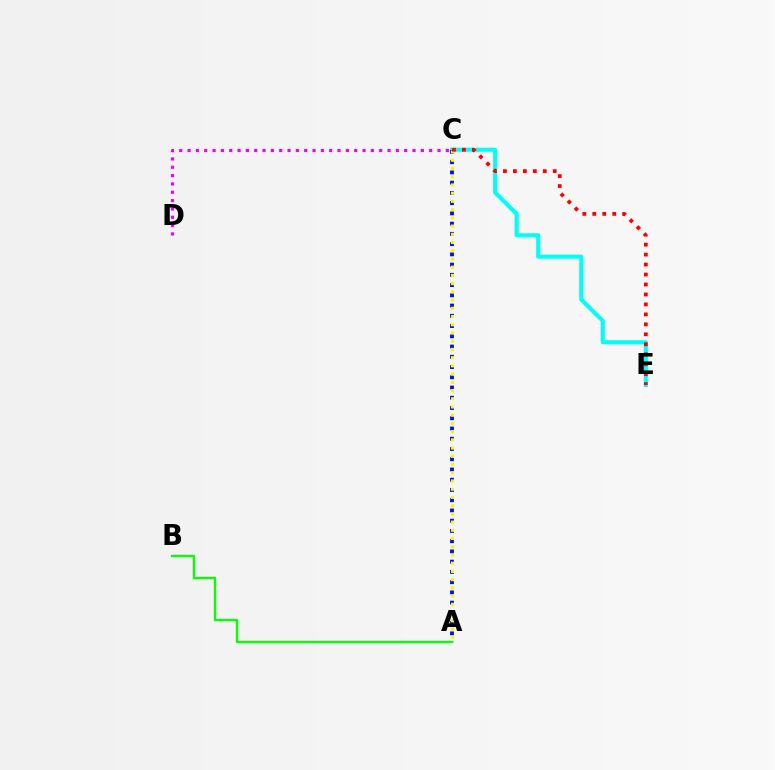{('C', 'E'): [{'color': '#00fff6', 'line_style': 'solid', 'thickness': 2.94}, {'color': '#ff0000', 'line_style': 'dotted', 'thickness': 2.71}], ('C', 'D'): [{'color': '#ee00ff', 'line_style': 'dotted', 'thickness': 2.26}], ('A', 'C'): [{'color': '#0010ff', 'line_style': 'dotted', 'thickness': 2.78}, {'color': '#fcf500', 'line_style': 'dotted', 'thickness': 2.23}], ('A', 'B'): [{'color': '#08ff00', 'line_style': 'solid', 'thickness': 1.68}]}